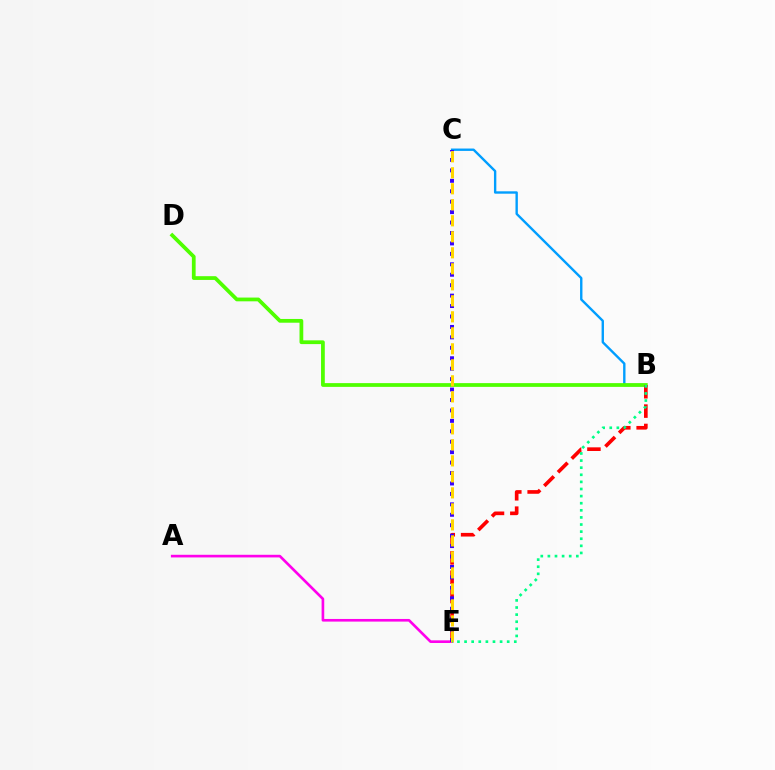{('A', 'E'): [{'color': '#ff00ed', 'line_style': 'solid', 'thickness': 1.9}], ('B', 'C'): [{'color': '#009eff', 'line_style': 'solid', 'thickness': 1.71}], ('B', 'D'): [{'color': '#4fff00', 'line_style': 'solid', 'thickness': 2.7}], ('B', 'E'): [{'color': '#ff0000', 'line_style': 'dashed', 'thickness': 2.63}, {'color': '#00ff86', 'line_style': 'dotted', 'thickness': 1.93}], ('C', 'E'): [{'color': '#3700ff', 'line_style': 'dotted', 'thickness': 2.84}, {'color': '#ffd500', 'line_style': 'dashed', 'thickness': 2.17}]}